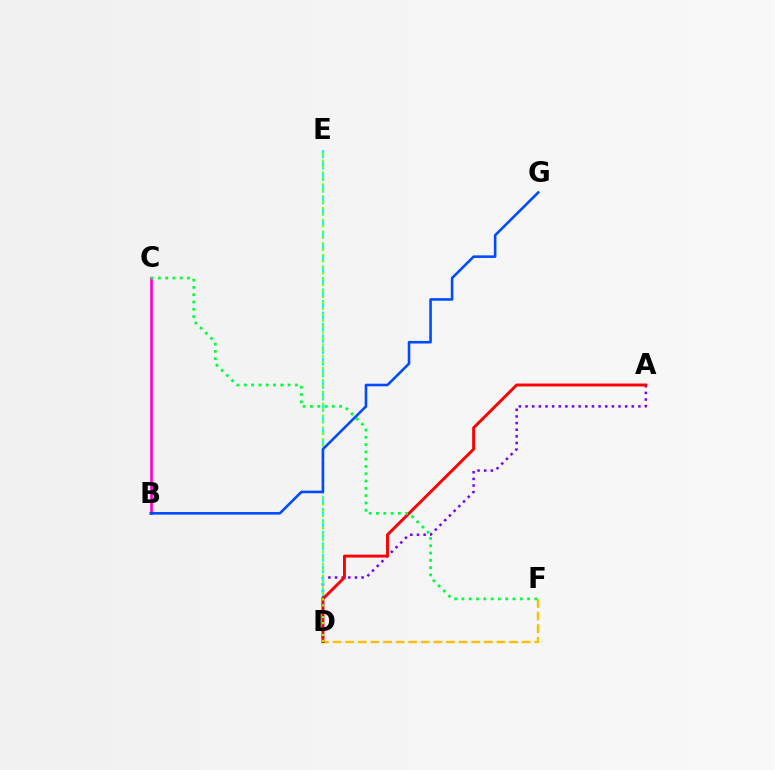{('A', 'D'): [{'color': '#7200ff', 'line_style': 'dotted', 'thickness': 1.8}, {'color': '#ff0000', 'line_style': 'solid', 'thickness': 2.1}], ('D', 'E'): [{'color': '#00fff6', 'line_style': 'dashed', 'thickness': 1.57}, {'color': '#84ff00', 'line_style': 'dotted', 'thickness': 1.61}], ('D', 'F'): [{'color': '#ffbd00', 'line_style': 'dashed', 'thickness': 1.71}], ('B', 'C'): [{'color': '#ff00cf', 'line_style': 'solid', 'thickness': 1.92}], ('C', 'F'): [{'color': '#00ff39', 'line_style': 'dotted', 'thickness': 1.98}], ('B', 'G'): [{'color': '#004bff', 'line_style': 'solid', 'thickness': 1.87}]}